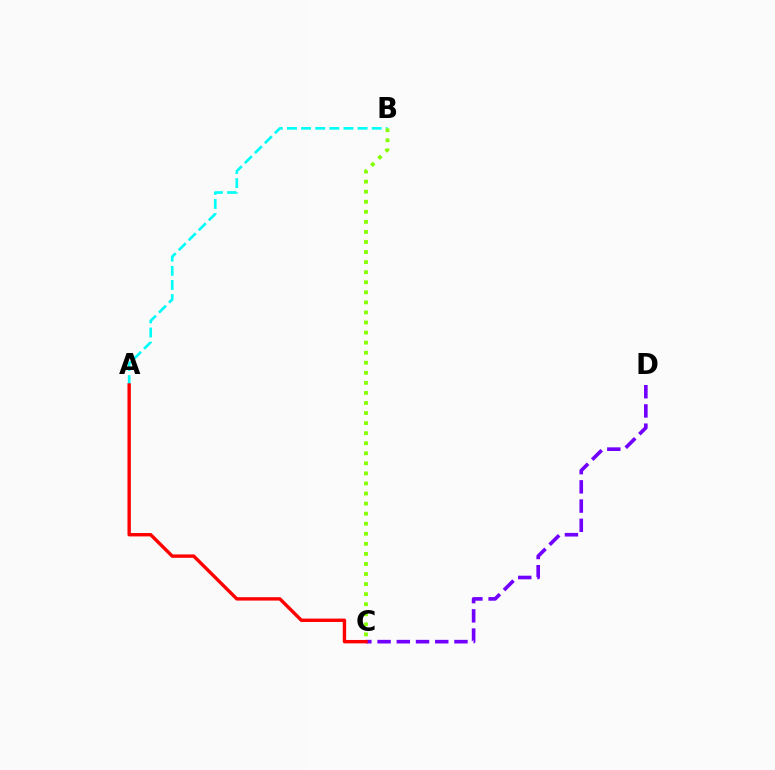{('A', 'B'): [{'color': '#00fff6', 'line_style': 'dashed', 'thickness': 1.92}], ('C', 'D'): [{'color': '#7200ff', 'line_style': 'dashed', 'thickness': 2.61}], ('B', 'C'): [{'color': '#84ff00', 'line_style': 'dotted', 'thickness': 2.73}], ('A', 'C'): [{'color': '#ff0000', 'line_style': 'solid', 'thickness': 2.44}]}